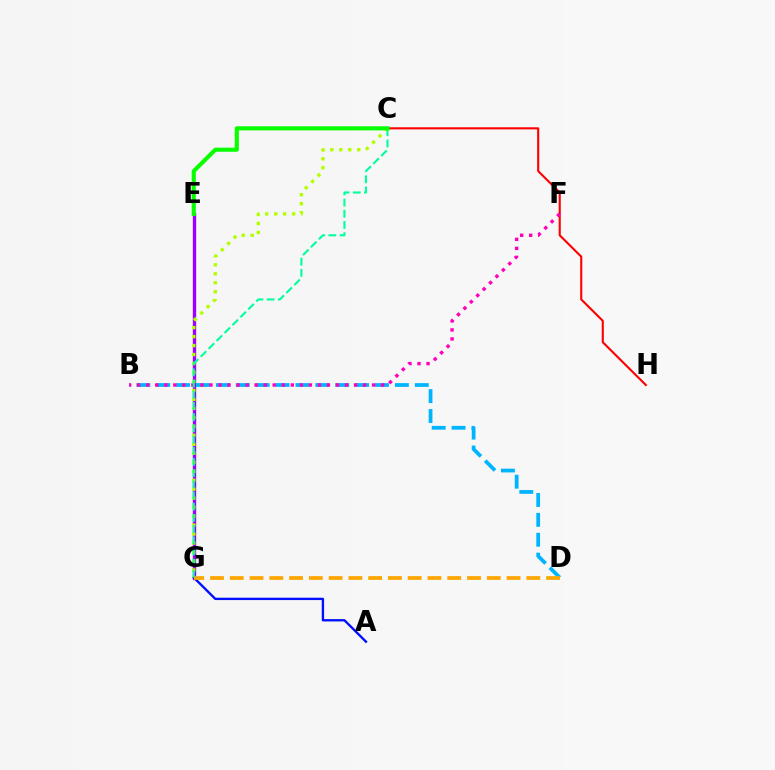{('E', 'G'): [{'color': '#9b00ff', 'line_style': 'solid', 'thickness': 2.41}], ('B', 'D'): [{'color': '#00b5ff', 'line_style': 'dashed', 'thickness': 2.7}], ('C', 'H'): [{'color': '#ff0000', 'line_style': 'solid', 'thickness': 1.52}], ('A', 'G'): [{'color': '#0010ff', 'line_style': 'solid', 'thickness': 1.69}], ('B', 'F'): [{'color': '#ff00bd', 'line_style': 'dotted', 'thickness': 2.45}], ('C', 'G'): [{'color': '#b3ff00', 'line_style': 'dotted', 'thickness': 2.44}, {'color': '#00ff9d', 'line_style': 'dashed', 'thickness': 1.52}], ('D', 'G'): [{'color': '#ffa500', 'line_style': 'dashed', 'thickness': 2.69}], ('C', 'E'): [{'color': '#08ff00', 'line_style': 'solid', 'thickness': 2.96}]}